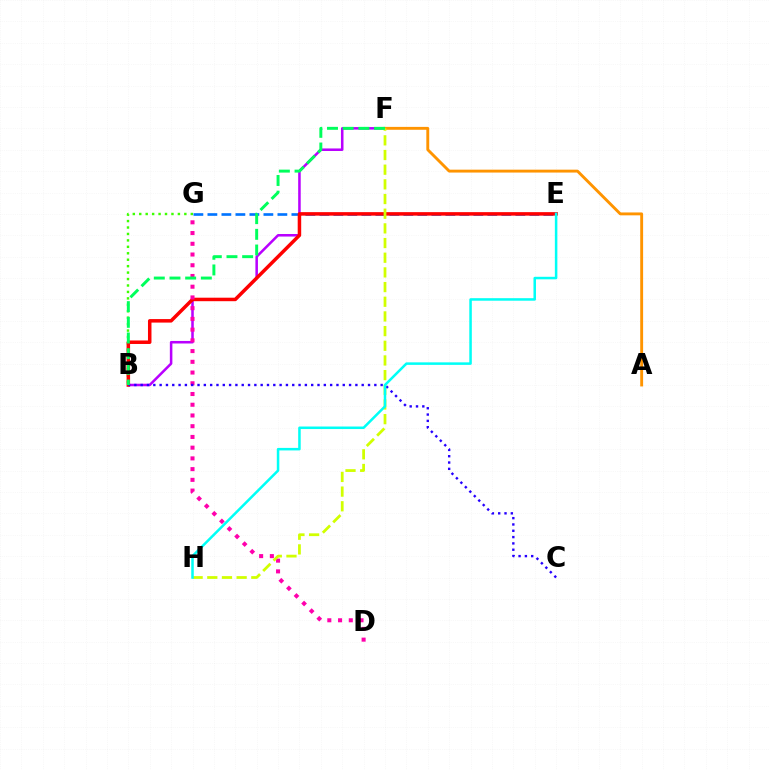{('B', 'G'): [{'color': '#3dff00', 'line_style': 'dotted', 'thickness': 1.75}], ('B', 'F'): [{'color': '#b900ff', 'line_style': 'solid', 'thickness': 1.83}, {'color': '#00ff5c', 'line_style': 'dashed', 'thickness': 2.13}], ('E', 'G'): [{'color': '#0074ff', 'line_style': 'dashed', 'thickness': 1.9}], ('B', 'E'): [{'color': '#ff0000', 'line_style': 'solid', 'thickness': 2.52}], ('A', 'F'): [{'color': '#ff9400', 'line_style': 'solid', 'thickness': 2.08}], ('D', 'G'): [{'color': '#ff00ac', 'line_style': 'dotted', 'thickness': 2.92}], ('F', 'H'): [{'color': '#d1ff00', 'line_style': 'dashed', 'thickness': 1.99}], ('B', 'C'): [{'color': '#2500ff', 'line_style': 'dotted', 'thickness': 1.72}], ('E', 'H'): [{'color': '#00fff6', 'line_style': 'solid', 'thickness': 1.82}]}